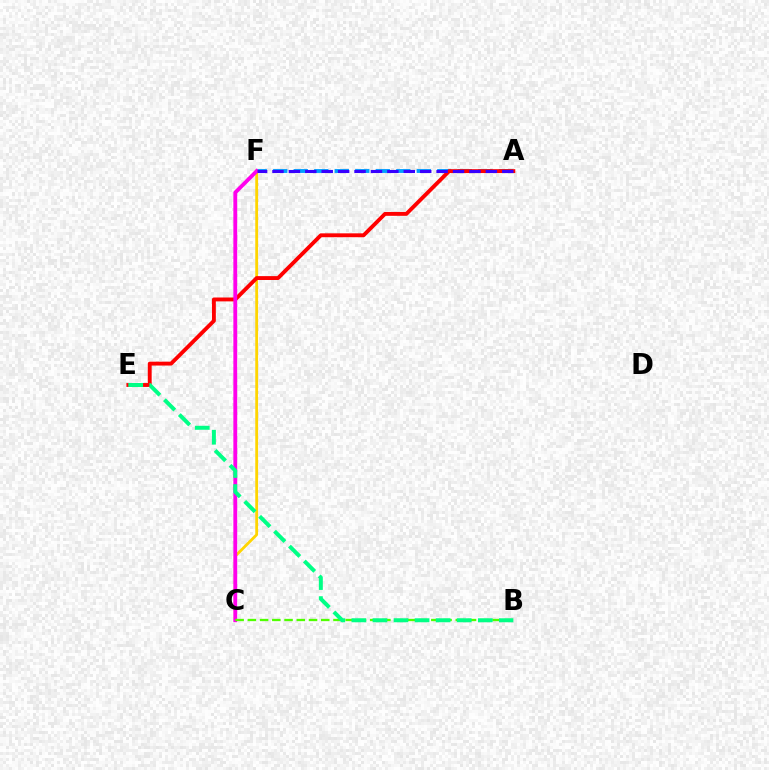{('A', 'F'): [{'color': '#009eff', 'line_style': 'dashed', 'thickness': 2.79}, {'color': '#3700ff', 'line_style': 'dashed', 'thickness': 2.23}], ('C', 'F'): [{'color': '#ffd500', 'line_style': 'solid', 'thickness': 2.03}, {'color': '#ff00ed', 'line_style': 'solid', 'thickness': 2.76}], ('A', 'E'): [{'color': '#ff0000', 'line_style': 'solid', 'thickness': 2.79}], ('B', 'C'): [{'color': '#4fff00', 'line_style': 'dashed', 'thickness': 1.66}], ('B', 'E'): [{'color': '#00ff86', 'line_style': 'dashed', 'thickness': 2.86}]}